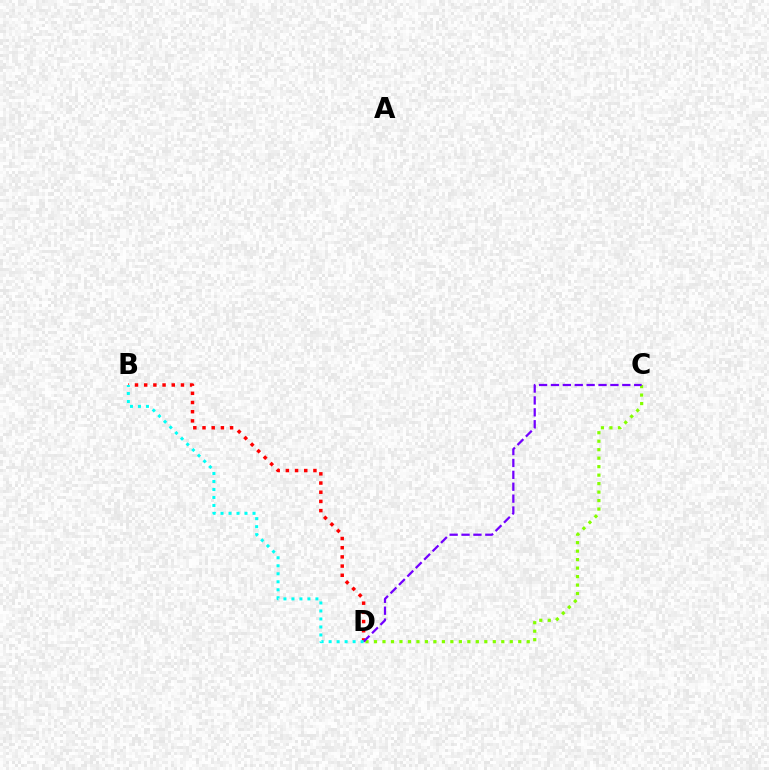{('C', 'D'): [{'color': '#84ff00', 'line_style': 'dotted', 'thickness': 2.31}, {'color': '#7200ff', 'line_style': 'dashed', 'thickness': 1.62}], ('B', 'D'): [{'color': '#ff0000', 'line_style': 'dotted', 'thickness': 2.5}, {'color': '#00fff6', 'line_style': 'dotted', 'thickness': 2.17}]}